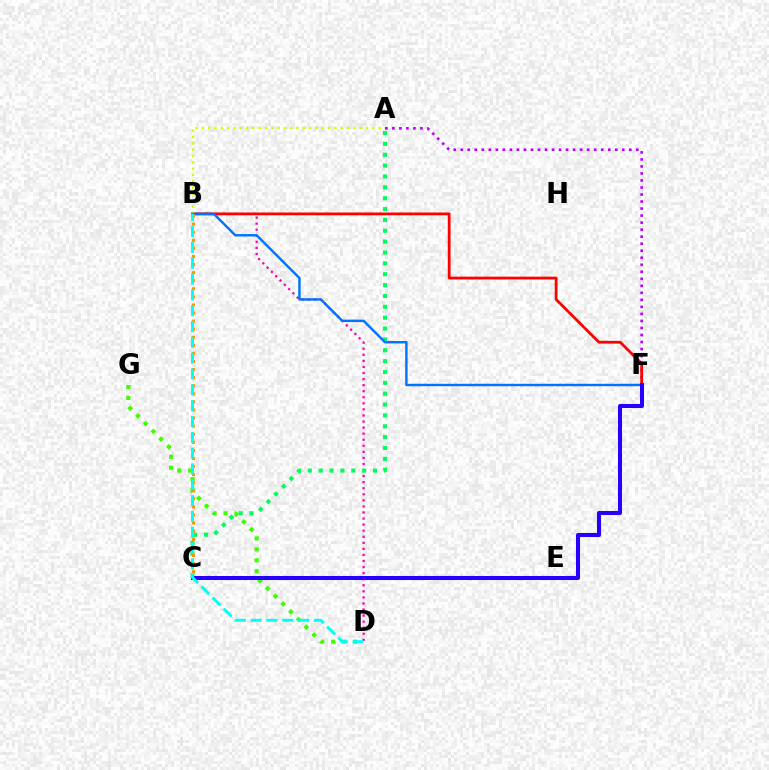{('B', 'D'): [{'color': '#ff00ac', 'line_style': 'dotted', 'thickness': 1.65}, {'color': '#00fff6', 'line_style': 'dashed', 'thickness': 2.15}], ('A', 'F'): [{'color': '#b900ff', 'line_style': 'dotted', 'thickness': 1.91}], ('B', 'F'): [{'color': '#ff0000', 'line_style': 'solid', 'thickness': 2.0}, {'color': '#0074ff', 'line_style': 'solid', 'thickness': 1.75}], ('D', 'G'): [{'color': '#3dff00', 'line_style': 'dotted', 'thickness': 2.97}], ('A', 'B'): [{'color': '#d1ff00', 'line_style': 'dotted', 'thickness': 1.71}], ('A', 'C'): [{'color': '#00ff5c', 'line_style': 'dotted', 'thickness': 2.95}], ('C', 'F'): [{'color': '#2500ff', 'line_style': 'solid', 'thickness': 2.9}], ('B', 'C'): [{'color': '#ff9400', 'line_style': 'dotted', 'thickness': 2.2}]}